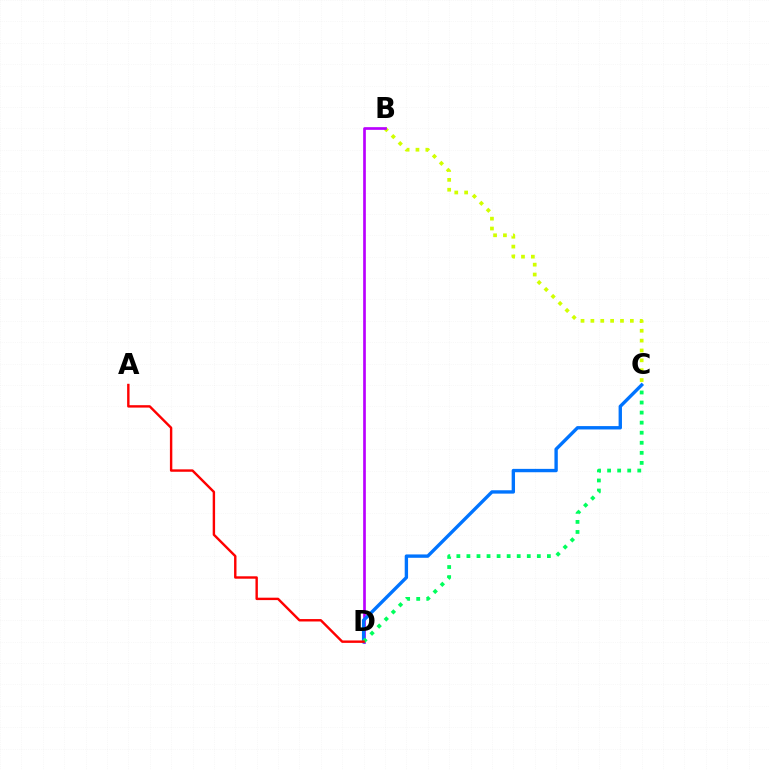{('B', 'C'): [{'color': '#d1ff00', 'line_style': 'dotted', 'thickness': 2.68}], ('B', 'D'): [{'color': '#b900ff', 'line_style': 'solid', 'thickness': 1.93}], ('C', 'D'): [{'color': '#0074ff', 'line_style': 'solid', 'thickness': 2.42}, {'color': '#00ff5c', 'line_style': 'dotted', 'thickness': 2.73}], ('A', 'D'): [{'color': '#ff0000', 'line_style': 'solid', 'thickness': 1.74}]}